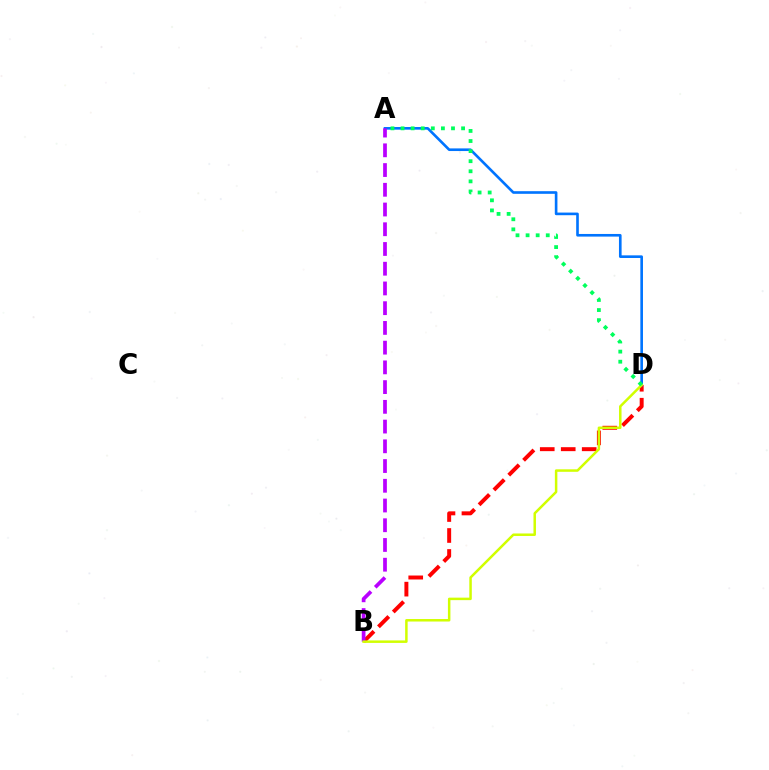{('B', 'D'): [{'color': '#ff0000', 'line_style': 'dashed', 'thickness': 2.85}, {'color': '#d1ff00', 'line_style': 'solid', 'thickness': 1.8}], ('A', 'D'): [{'color': '#0074ff', 'line_style': 'solid', 'thickness': 1.9}, {'color': '#00ff5c', 'line_style': 'dotted', 'thickness': 2.74}], ('A', 'B'): [{'color': '#b900ff', 'line_style': 'dashed', 'thickness': 2.68}]}